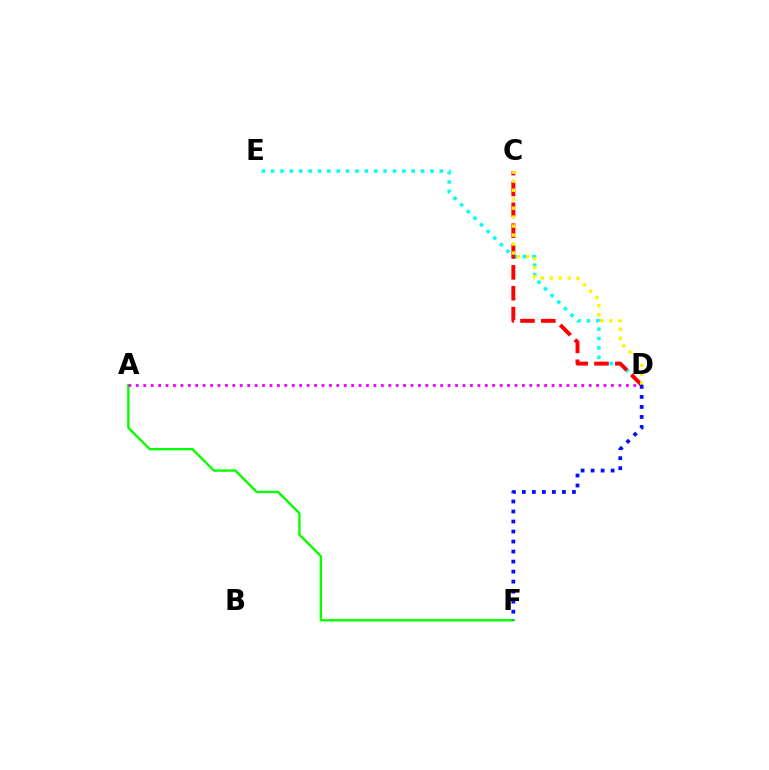{('D', 'E'): [{'color': '#00fff6', 'line_style': 'dotted', 'thickness': 2.55}], ('C', 'D'): [{'color': '#ff0000', 'line_style': 'dashed', 'thickness': 2.83}, {'color': '#fcf500', 'line_style': 'dotted', 'thickness': 2.44}], ('A', 'F'): [{'color': '#08ff00', 'line_style': 'solid', 'thickness': 1.71}], ('A', 'D'): [{'color': '#ee00ff', 'line_style': 'dotted', 'thickness': 2.02}], ('D', 'F'): [{'color': '#0010ff', 'line_style': 'dotted', 'thickness': 2.72}]}